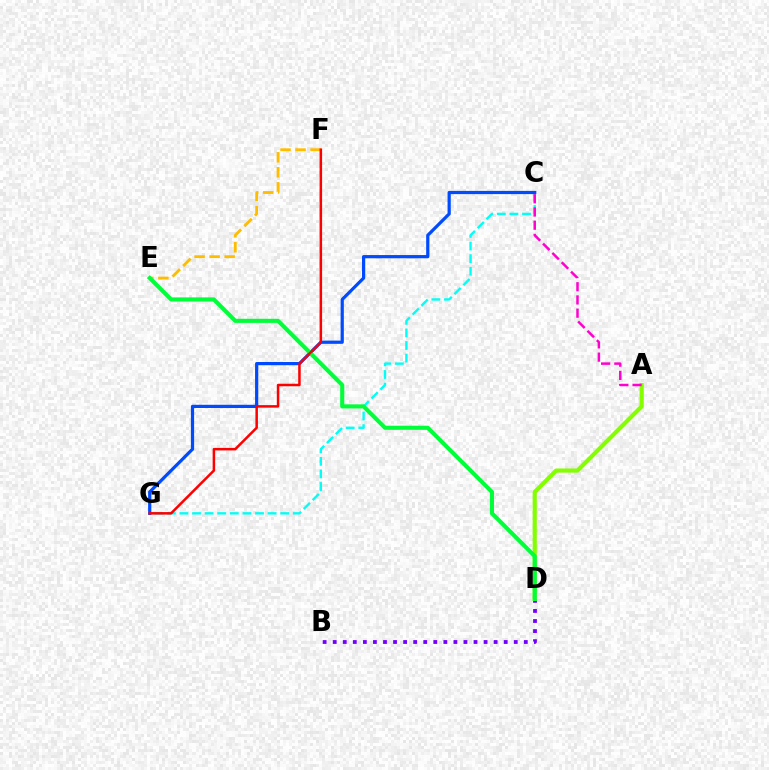{('B', 'D'): [{'color': '#7200ff', 'line_style': 'dotted', 'thickness': 2.73}], ('C', 'G'): [{'color': '#00fff6', 'line_style': 'dashed', 'thickness': 1.71}, {'color': '#004bff', 'line_style': 'solid', 'thickness': 2.31}], ('A', 'D'): [{'color': '#84ff00', 'line_style': 'solid', 'thickness': 2.99}], ('E', 'F'): [{'color': '#ffbd00', 'line_style': 'dashed', 'thickness': 2.04}], ('D', 'E'): [{'color': '#00ff39', 'line_style': 'solid', 'thickness': 2.95}], ('A', 'C'): [{'color': '#ff00cf', 'line_style': 'dashed', 'thickness': 1.79}], ('F', 'G'): [{'color': '#ff0000', 'line_style': 'solid', 'thickness': 1.81}]}